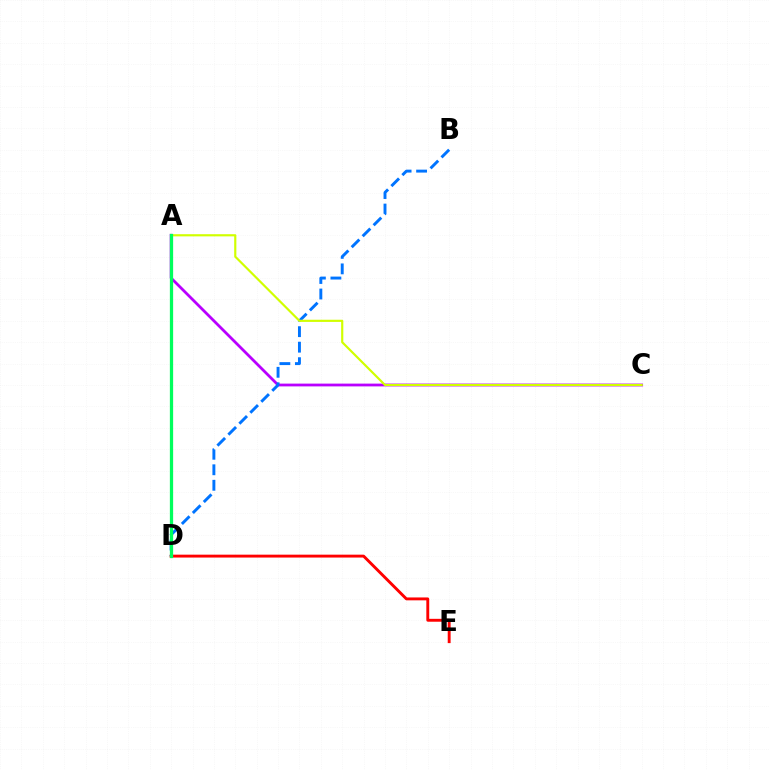{('D', 'E'): [{'color': '#ff0000', 'line_style': 'solid', 'thickness': 2.08}], ('A', 'C'): [{'color': '#b900ff', 'line_style': 'solid', 'thickness': 2.01}, {'color': '#d1ff00', 'line_style': 'solid', 'thickness': 1.57}], ('B', 'D'): [{'color': '#0074ff', 'line_style': 'dashed', 'thickness': 2.11}], ('A', 'D'): [{'color': '#00ff5c', 'line_style': 'solid', 'thickness': 2.35}]}